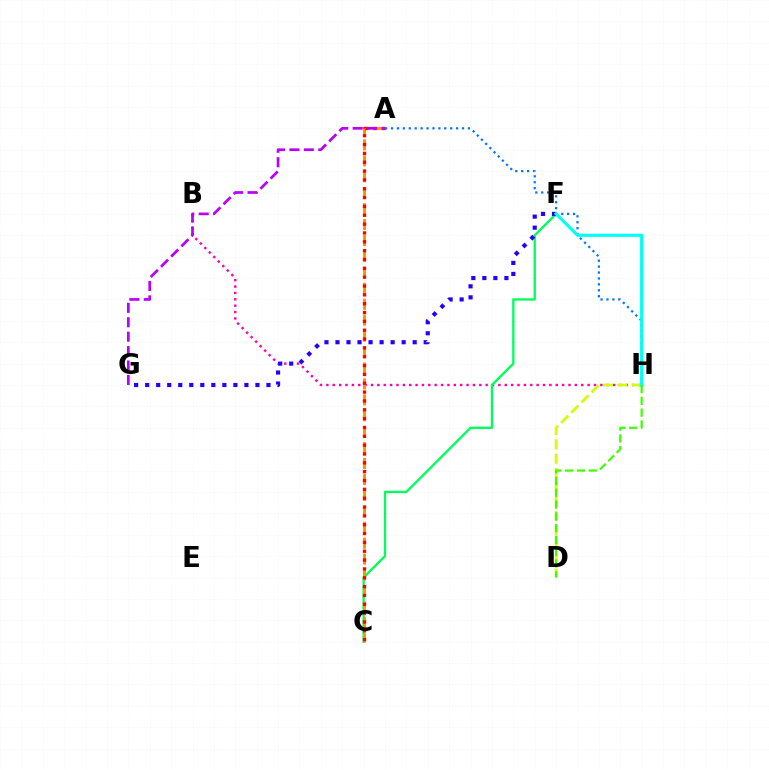{('A', 'H'): [{'color': '#0074ff', 'line_style': 'dotted', 'thickness': 1.61}], ('B', 'H'): [{'color': '#ff00ac', 'line_style': 'dotted', 'thickness': 1.73}], ('C', 'F'): [{'color': '#00ff5c', 'line_style': 'solid', 'thickness': 1.68}], ('A', 'C'): [{'color': '#ff9400', 'line_style': 'dashed', 'thickness': 2.16}, {'color': '#ff0000', 'line_style': 'dotted', 'thickness': 2.4}], ('F', 'G'): [{'color': '#2500ff', 'line_style': 'dotted', 'thickness': 3.0}], ('D', 'H'): [{'color': '#d1ff00', 'line_style': 'dashed', 'thickness': 1.95}, {'color': '#3dff00', 'line_style': 'dashed', 'thickness': 1.6}], ('F', 'H'): [{'color': '#00fff6', 'line_style': 'solid', 'thickness': 2.27}], ('A', 'G'): [{'color': '#b900ff', 'line_style': 'dashed', 'thickness': 1.96}]}